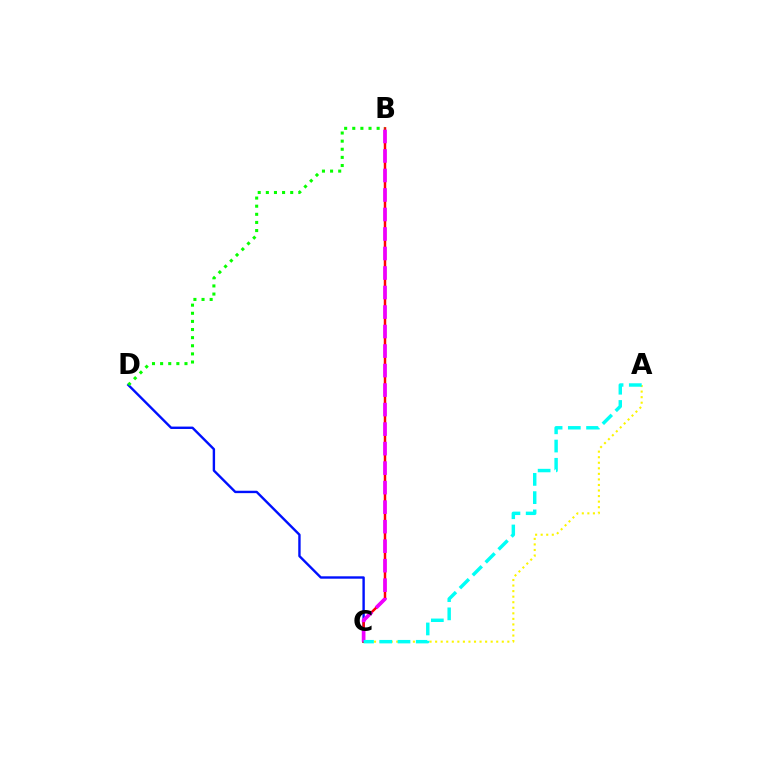{('C', 'D'): [{'color': '#0010ff', 'line_style': 'solid', 'thickness': 1.72}], ('A', 'C'): [{'color': '#fcf500', 'line_style': 'dotted', 'thickness': 1.51}, {'color': '#00fff6', 'line_style': 'dashed', 'thickness': 2.48}], ('B', 'C'): [{'color': '#ff0000', 'line_style': 'solid', 'thickness': 1.77}, {'color': '#ee00ff', 'line_style': 'dashed', 'thickness': 2.65}], ('B', 'D'): [{'color': '#08ff00', 'line_style': 'dotted', 'thickness': 2.21}]}